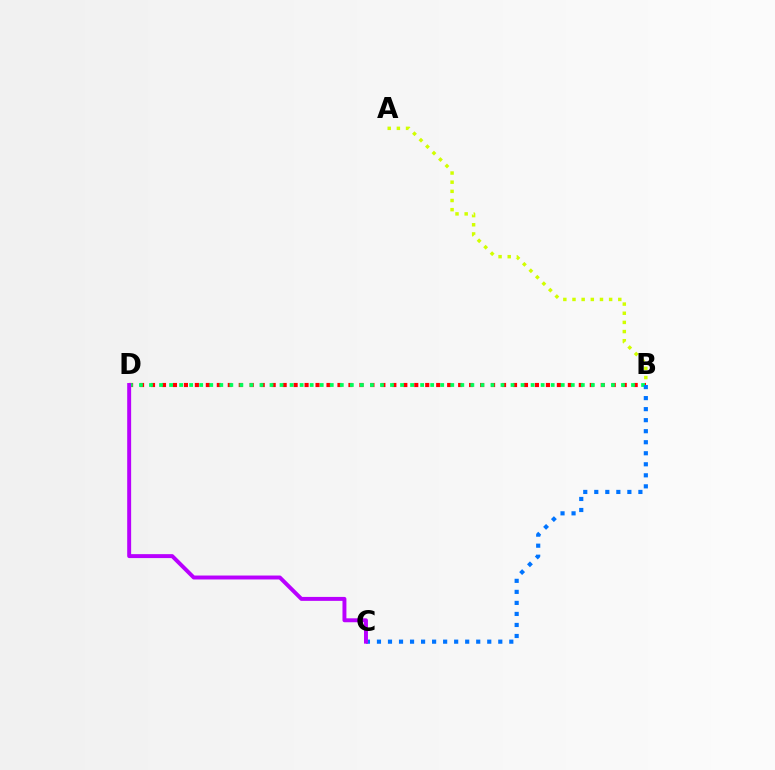{('A', 'B'): [{'color': '#d1ff00', 'line_style': 'dotted', 'thickness': 2.49}], ('B', 'D'): [{'color': '#ff0000', 'line_style': 'dotted', 'thickness': 2.98}, {'color': '#00ff5c', 'line_style': 'dotted', 'thickness': 2.73}], ('B', 'C'): [{'color': '#0074ff', 'line_style': 'dotted', 'thickness': 3.0}], ('C', 'D'): [{'color': '#b900ff', 'line_style': 'solid', 'thickness': 2.84}]}